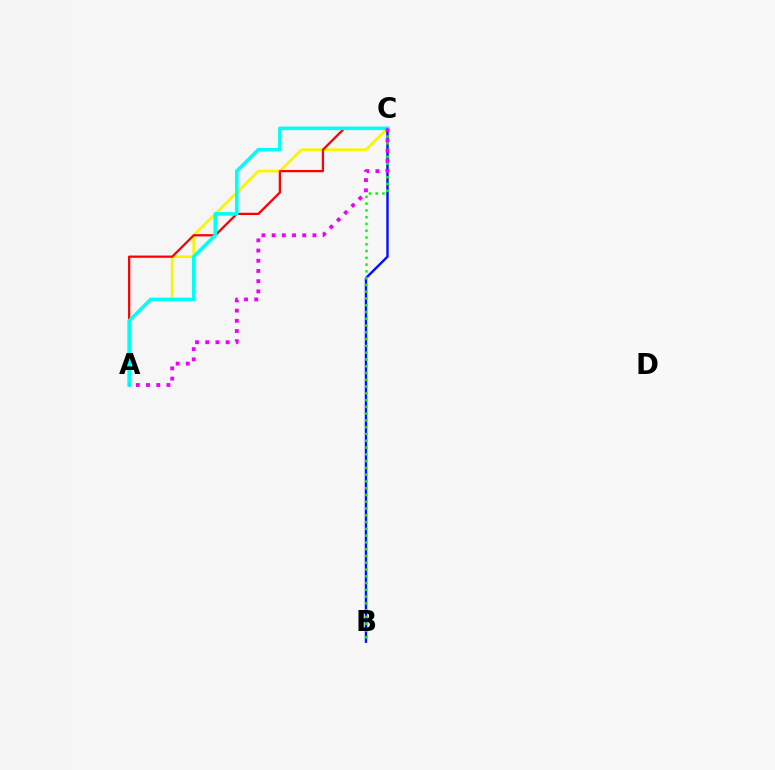{('B', 'C'): [{'color': '#0010ff', 'line_style': 'solid', 'thickness': 1.74}, {'color': '#08ff00', 'line_style': 'dotted', 'thickness': 1.84}], ('A', 'C'): [{'color': '#fcf500', 'line_style': 'solid', 'thickness': 1.97}, {'color': '#ff0000', 'line_style': 'solid', 'thickness': 1.64}, {'color': '#00fff6', 'line_style': 'solid', 'thickness': 2.58}, {'color': '#ee00ff', 'line_style': 'dotted', 'thickness': 2.77}]}